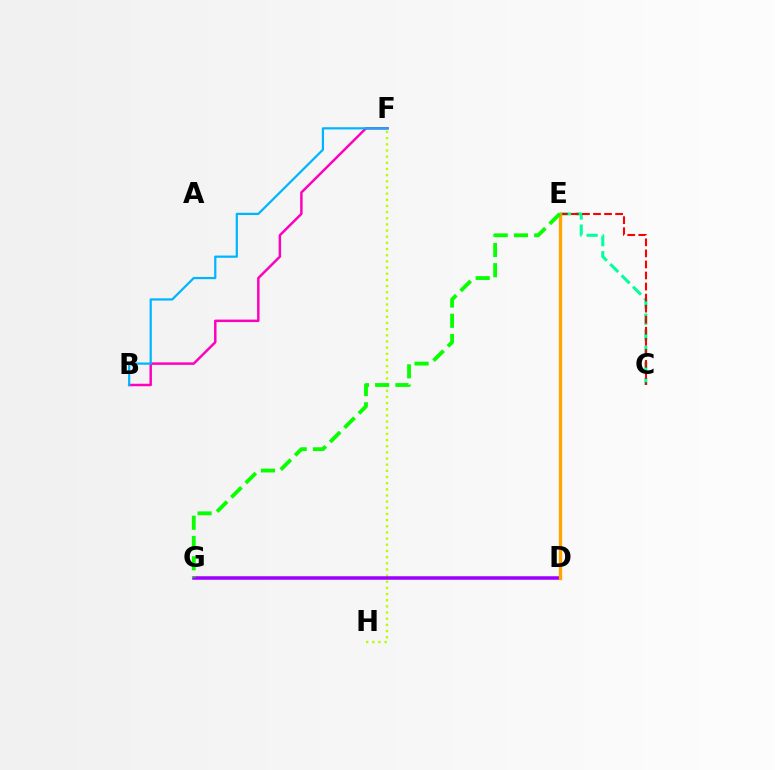{('F', 'H'): [{'color': '#b3ff00', 'line_style': 'dotted', 'thickness': 1.67}], ('D', 'E'): [{'color': '#0010ff', 'line_style': 'dashed', 'thickness': 1.99}, {'color': '#ffa500', 'line_style': 'solid', 'thickness': 2.38}], ('D', 'G'): [{'color': '#9b00ff', 'line_style': 'solid', 'thickness': 2.53}], ('C', 'E'): [{'color': '#00ff9d', 'line_style': 'dashed', 'thickness': 2.18}, {'color': '#ff0000', 'line_style': 'dashed', 'thickness': 1.5}], ('B', 'F'): [{'color': '#ff00bd', 'line_style': 'solid', 'thickness': 1.78}, {'color': '#00b5ff', 'line_style': 'solid', 'thickness': 1.6}], ('E', 'G'): [{'color': '#08ff00', 'line_style': 'dashed', 'thickness': 2.75}]}